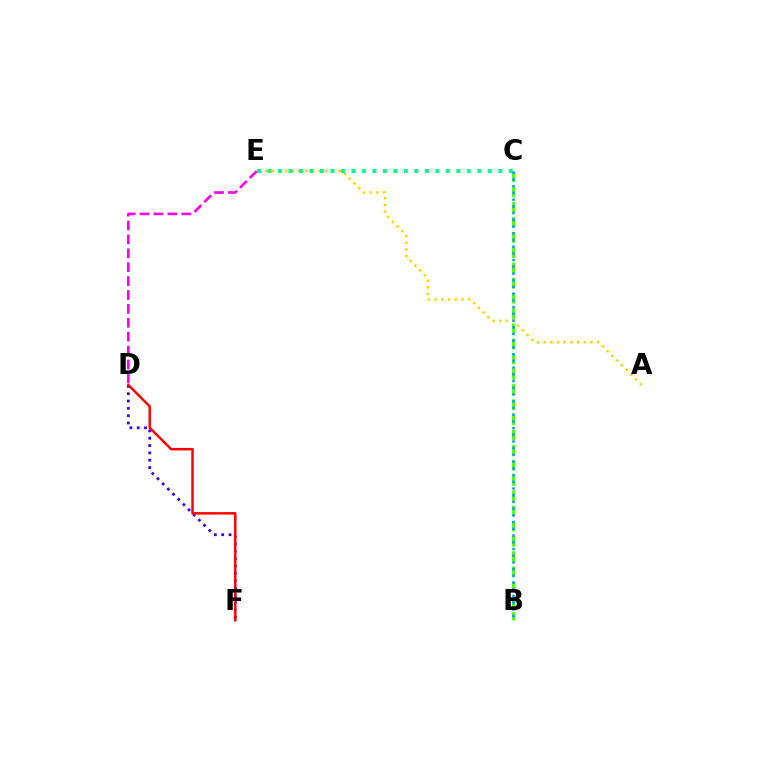{('B', 'C'): [{'color': '#4fff00', 'line_style': 'dashed', 'thickness': 2.06}, {'color': '#009eff', 'line_style': 'dotted', 'thickness': 1.83}], ('A', 'E'): [{'color': '#ffd500', 'line_style': 'dotted', 'thickness': 1.81}], ('C', 'E'): [{'color': '#00ff86', 'line_style': 'dotted', 'thickness': 2.85}], ('D', 'F'): [{'color': '#3700ff', 'line_style': 'dotted', 'thickness': 1.99}, {'color': '#ff0000', 'line_style': 'solid', 'thickness': 1.77}], ('D', 'E'): [{'color': '#ff00ed', 'line_style': 'dashed', 'thickness': 1.89}]}